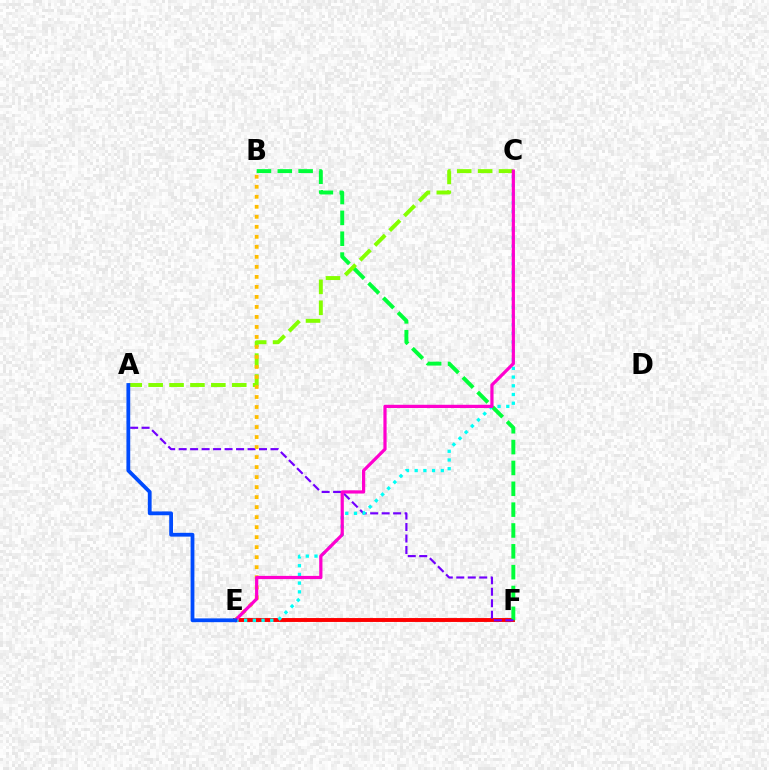{('E', 'F'): [{'color': '#ff0000', 'line_style': 'solid', 'thickness': 2.81}], ('B', 'F'): [{'color': '#00ff39', 'line_style': 'dashed', 'thickness': 2.83}], ('A', 'C'): [{'color': '#84ff00', 'line_style': 'dashed', 'thickness': 2.84}], ('A', 'F'): [{'color': '#7200ff', 'line_style': 'dashed', 'thickness': 1.56}], ('B', 'E'): [{'color': '#ffbd00', 'line_style': 'dotted', 'thickness': 2.72}], ('C', 'E'): [{'color': '#00fff6', 'line_style': 'dotted', 'thickness': 2.37}, {'color': '#ff00cf', 'line_style': 'solid', 'thickness': 2.31}], ('A', 'E'): [{'color': '#004bff', 'line_style': 'solid', 'thickness': 2.73}]}